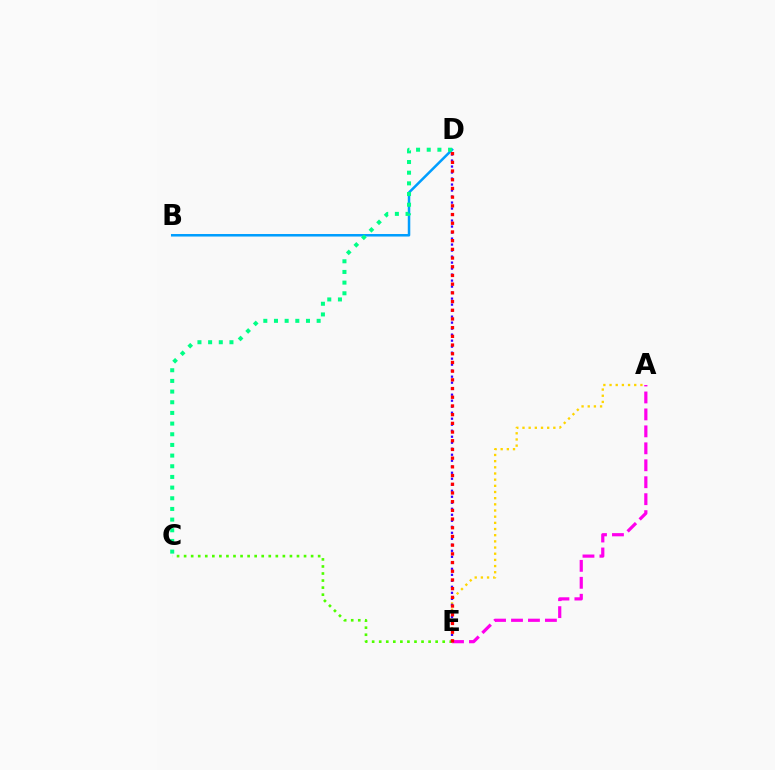{('B', 'D'): [{'color': '#009eff', 'line_style': 'solid', 'thickness': 1.81}], ('A', 'E'): [{'color': '#ffd500', 'line_style': 'dotted', 'thickness': 1.68}, {'color': '#ff00ed', 'line_style': 'dashed', 'thickness': 2.3}], ('C', 'E'): [{'color': '#4fff00', 'line_style': 'dotted', 'thickness': 1.92}], ('D', 'E'): [{'color': '#3700ff', 'line_style': 'dotted', 'thickness': 1.63}, {'color': '#ff0000', 'line_style': 'dotted', 'thickness': 2.36}], ('C', 'D'): [{'color': '#00ff86', 'line_style': 'dotted', 'thickness': 2.9}]}